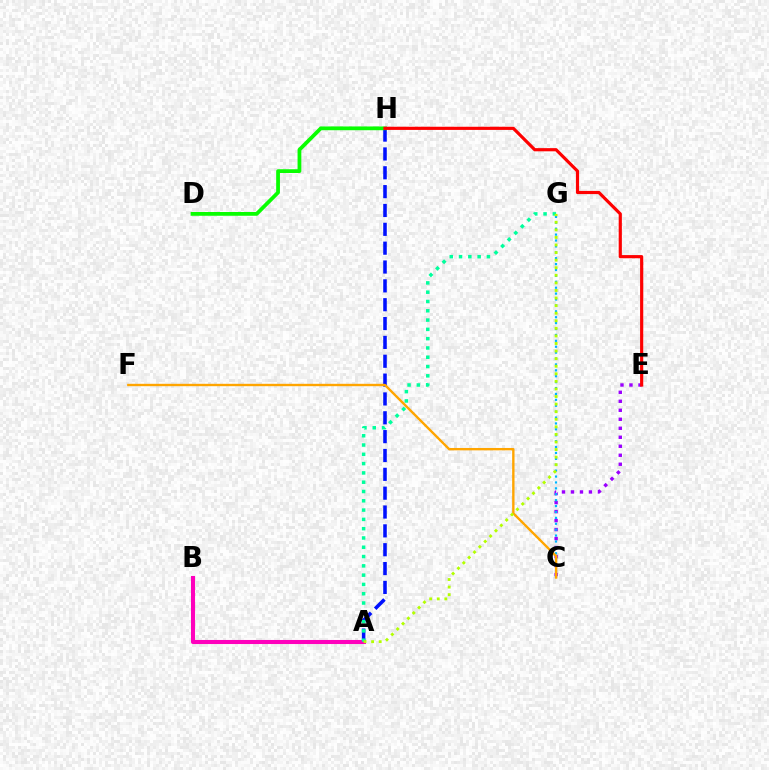{('C', 'E'): [{'color': '#9b00ff', 'line_style': 'dotted', 'thickness': 2.44}], ('C', 'G'): [{'color': '#00b5ff', 'line_style': 'dotted', 'thickness': 1.6}], ('A', 'H'): [{'color': '#0010ff', 'line_style': 'dashed', 'thickness': 2.56}], ('D', 'H'): [{'color': '#08ff00', 'line_style': 'solid', 'thickness': 2.71}], ('A', 'B'): [{'color': '#ff00bd', 'line_style': 'solid', 'thickness': 2.93}], ('A', 'G'): [{'color': '#00ff9d', 'line_style': 'dotted', 'thickness': 2.53}, {'color': '#b3ff00', 'line_style': 'dotted', 'thickness': 2.06}], ('E', 'H'): [{'color': '#ff0000', 'line_style': 'solid', 'thickness': 2.28}], ('C', 'F'): [{'color': '#ffa500', 'line_style': 'solid', 'thickness': 1.71}]}